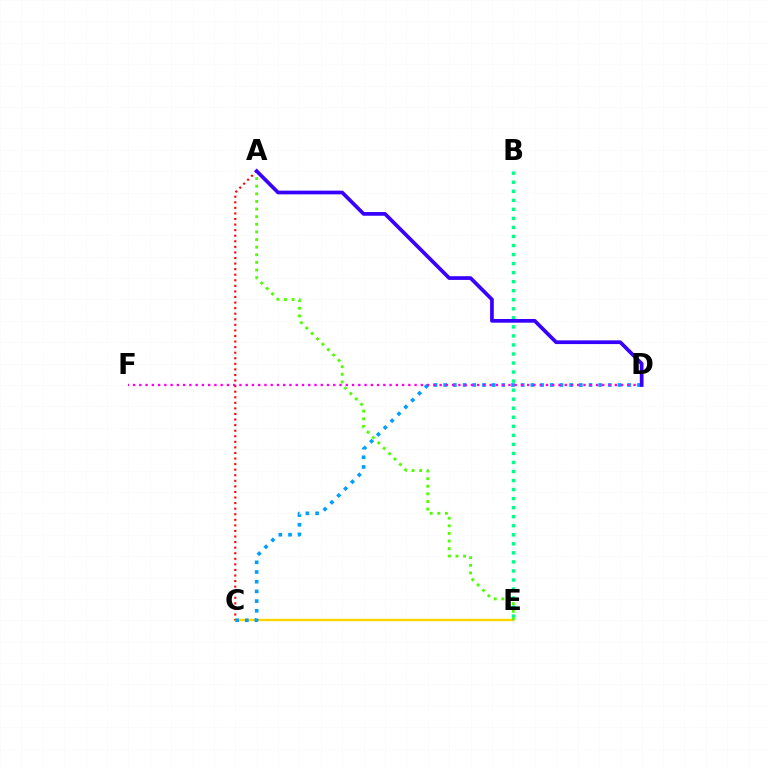{('B', 'E'): [{'color': '#00ff86', 'line_style': 'dotted', 'thickness': 2.46}], ('C', 'E'): [{'color': '#ffd500', 'line_style': 'solid', 'thickness': 1.75}], ('A', 'C'): [{'color': '#ff0000', 'line_style': 'dotted', 'thickness': 1.51}], ('C', 'D'): [{'color': '#009eff', 'line_style': 'dotted', 'thickness': 2.63}], ('A', 'E'): [{'color': '#4fff00', 'line_style': 'dotted', 'thickness': 2.07}], ('D', 'F'): [{'color': '#ff00ed', 'line_style': 'dotted', 'thickness': 1.7}], ('A', 'D'): [{'color': '#3700ff', 'line_style': 'solid', 'thickness': 2.67}]}